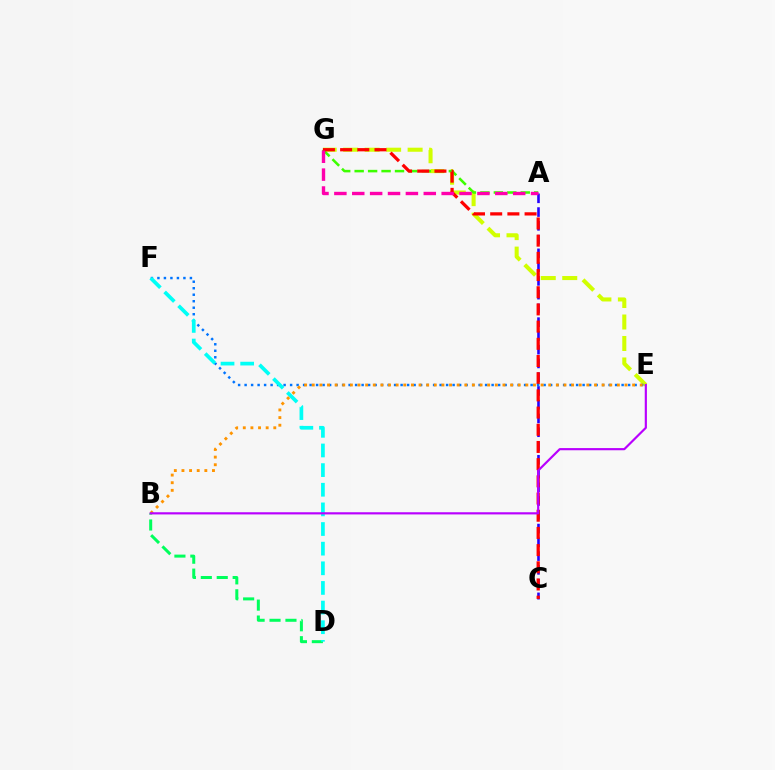{('E', 'G'): [{'color': '#d1ff00', 'line_style': 'dashed', 'thickness': 2.92}], ('A', 'G'): [{'color': '#3dff00', 'line_style': 'dashed', 'thickness': 1.83}, {'color': '#ff00ac', 'line_style': 'dashed', 'thickness': 2.43}], ('A', 'C'): [{'color': '#2500ff', 'line_style': 'dashed', 'thickness': 1.87}], ('B', 'D'): [{'color': '#00ff5c', 'line_style': 'dashed', 'thickness': 2.16}], ('C', 'G'): [{'color': '#ff0000', 'line_style': 'dashed', 'thickness': 2.34}], ('E', 'F'): [{'color': '#0074ff', 'line_style': 'dotted', 'thickness': 1.77}], ('D', 'F'): [{'color': '#00fff6', 'line_style': 'dashed', 'thickness': 2.67}], ('B', 'E'): [{'color': '#ff9400', 'line_style': 'dotted', 'thickness': 2.07}, {'color': '#b900ff', 'line_style': 'solid', 'thickness': 1.56}]}